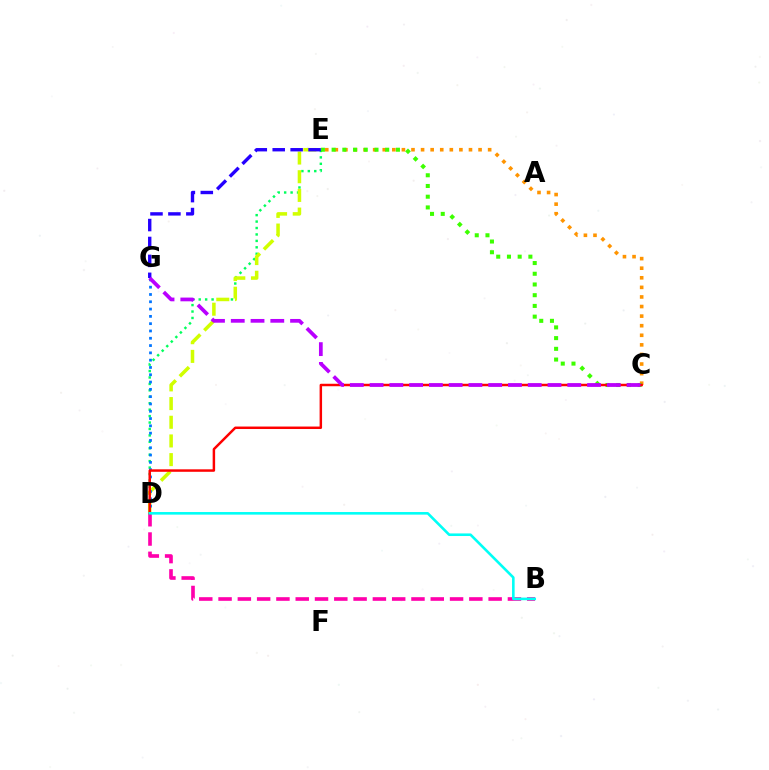{('D', 'E'): [{'color': '#00ff5c', 'line_style': 'dotted', 'thickness': 1.75}, {'color': '#d1ff00', 'line_style': 'dashed', 'thickness': 2.54}], ('C', 'E'): [{'color': '#ff9400', 'line_style': 'dotted', 'thickness': 2.6}, {'color': '#3dff00', 'line_style': 'dotted', 'thickness': 2.91}], ('E', 'G'): [{'color': '#2500ff', 'line_style': 'dashed', 'thickness': 2.44}], ('D', 'G'): [{'color': '#0074ff', 'line_style': 'dotted', 'thickness': 1.98}], ('B', 'D'): [{'color': '#ff00ac', 'line_style': 'dashed', 'thickness': 2.62}, {'color': '#00fff6', 'line_style': 'solid', 'thickness': 1.87}], ('C', 'D'): [{'color': '#ff0000', 'line_style': 'solid', 'thickness': 1.78}], ('C', 'G'): [{'color': '#b900ff', 'line_style': 'dashed', 'thickness': 2.69}]}